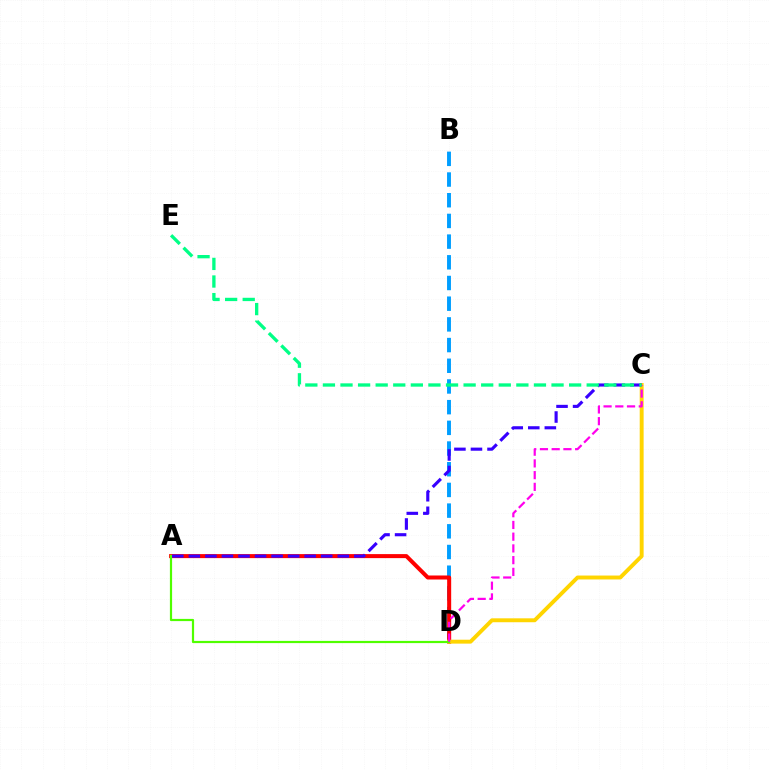{('B', 'D'): [{'color': '#009eff', 'line_style': 'dashed', 'thickness': 2.81}], ('A', 'D'): [{'color': '#ff0000', 'line_style': 'solid', 'thickness': 2.9}, {'color': '#4fff00', 'line_style': 'solid', 'thickness': 1.59}], ('C', 'D'): [{'color': '#ffd500', 'line_style': 'solid', 'thickness': 2.82}, {'color': '#ff00ed', 'line_style': 'dashed', 'thickness': 1.59}], ('A', 'C'): [{'color': '#3700ff', 'line_style': 'dashed', 'thickness': 2.25}], ('C', 'E'): [{'color': '#00ff86', 'line_style': 'dashed', 'thickness': 2.39}]}